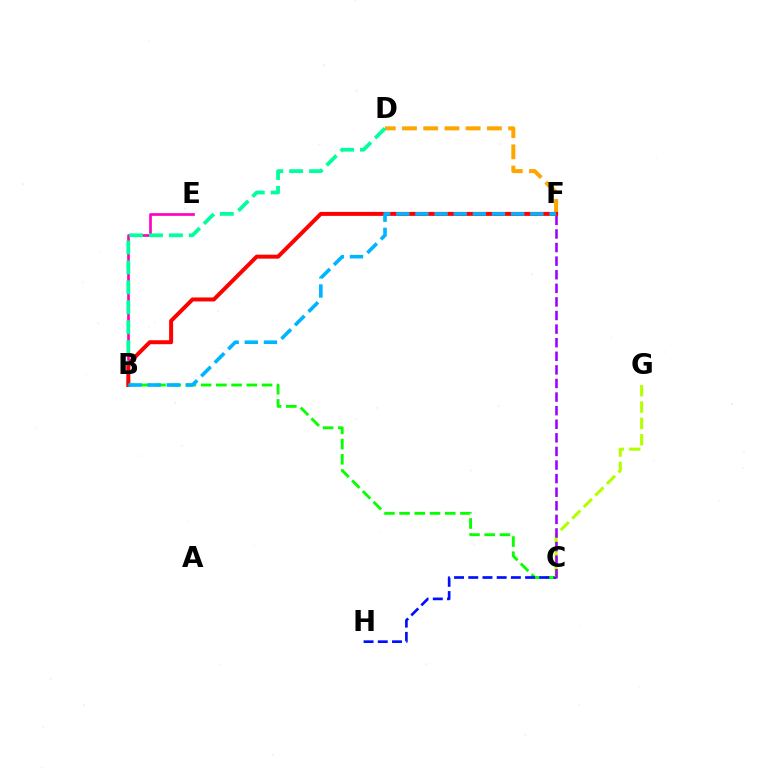{('B', 'C'): [{'color': '#08ff00', 'line_style': 'dashed', 'thickness': 2.07}], ('B', 'E'): [{'color': '#ff00bd', 'line_style': 'solid', 'thickness': 1.93}], ('C', 'H'): [{'color': '#0010ff', 'line_style': 'dashed', 'thickness': 1.93}], ('D', 'F'): [{'color': '#ffa500', 'line_style': 'dashed', 'thickness': 2.88}], ('B', 'D'): [{'color': '#00ff9d', 'line_style': 'dashed', 'thickness': 2.71}], ('C', 'G'): [{'color': '#b3ff00', 'line_style': 'dashed', 'thickness': 2.22}], ('C', 'F'): [{'color': '#9b00ff', 'line_style': 'dashed', 'thickness': 1.85}], ('B', 'F'): [{'color': '#ff0000', 'line_style': 'solid', 'thickness': 2.87}, {'color': '#00b5ff', 'line_style': 'dashed', 'thickness': 2.6}]}